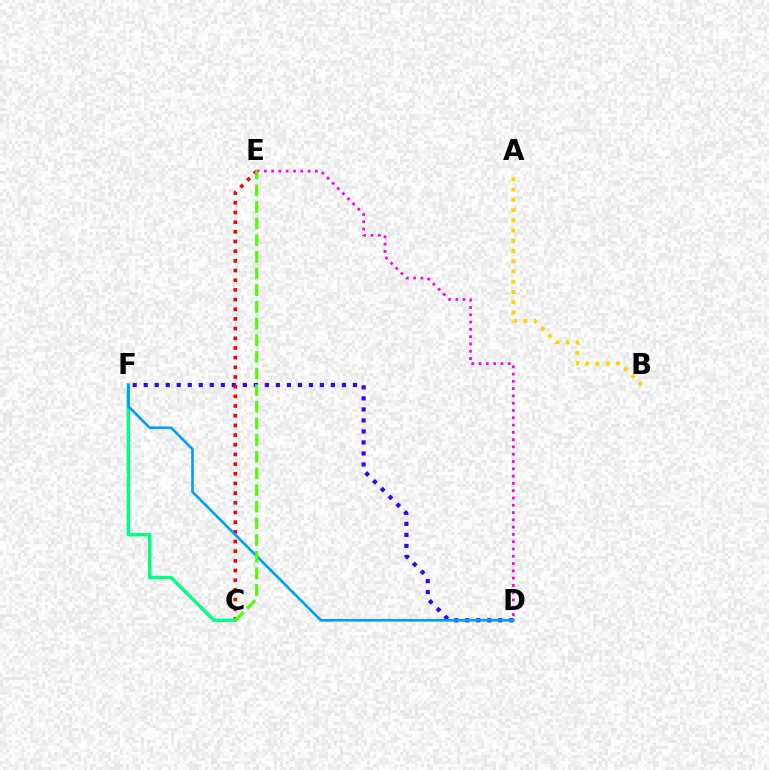{('D', 'F'): [{'color': '#3700ff', 'line_style': 'dotted', 'thickness': 2.99}, {'color': '#009eff', 'line_style': 'solid', 'thickness': 1.9}], ('D', 'E'): [{'color': '#ff00ed', 'line_style': 'dotted', 'thickness': 1.98}], ('C', 'E'): [{'color': '#ff0000', 'line_style': 'dotted', 'thickness': 2.63}, {'color': '#4fff00', 'line_style': 'dashed', 'thickness': 2.26}], ('C', 'F'): [{'color': '#00ff86', 'line_style': 'solid', 'thickness': 2.46}], ('A', 'B'): [{'color': '#ffd500', 'line_style': 'dotted', 'thickness': 2.78}]}